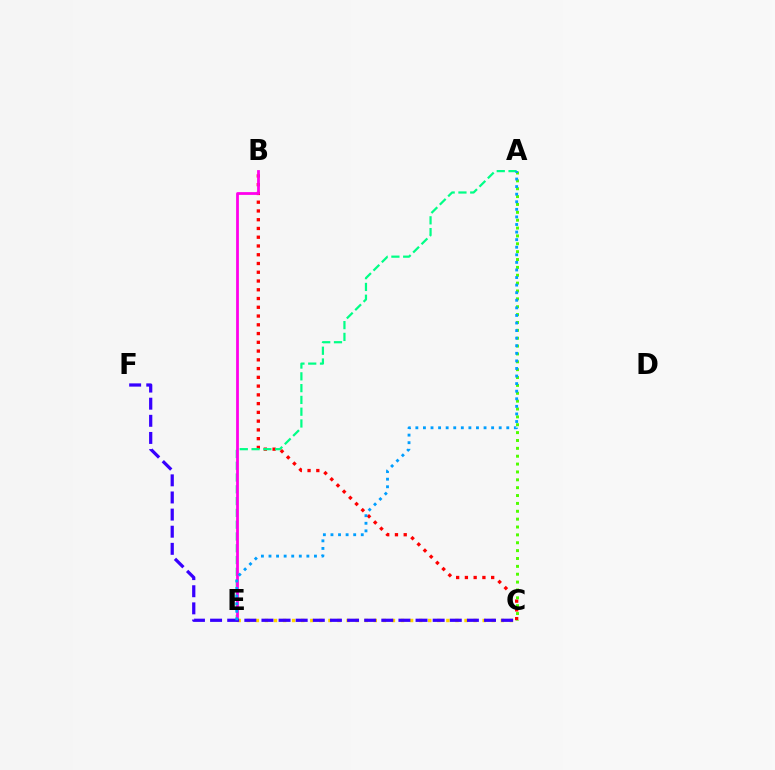{('B', 'C'): [{'color': '#ff0000', 'line_style': 'dotted', 'thickness': 2.38}], ('A', 'E'): [{'color': '#00ff86', 'line_style': 'dashed', 'thickness': 1.6}, {'color': '#009eff', 'line_style': 'dotted', 'thickness': 2.06}], ('B', 'E'): [{'color': '#ff00ed', 'line_style': 'solid', 'thickness': 2.0}], ('A', 'C'): [{'color': '#4fff00', 'line_style': 'dotted', 'thickness': 2.14}], ('C', 'E'): [{'color': '#ffd500', 'line_style': 'dotted', 'thickness': 2.47}], ('C', 'F'): [{'color': '#3700ff', 'line_style': 'dashed', 'thickness': 2.33}]}